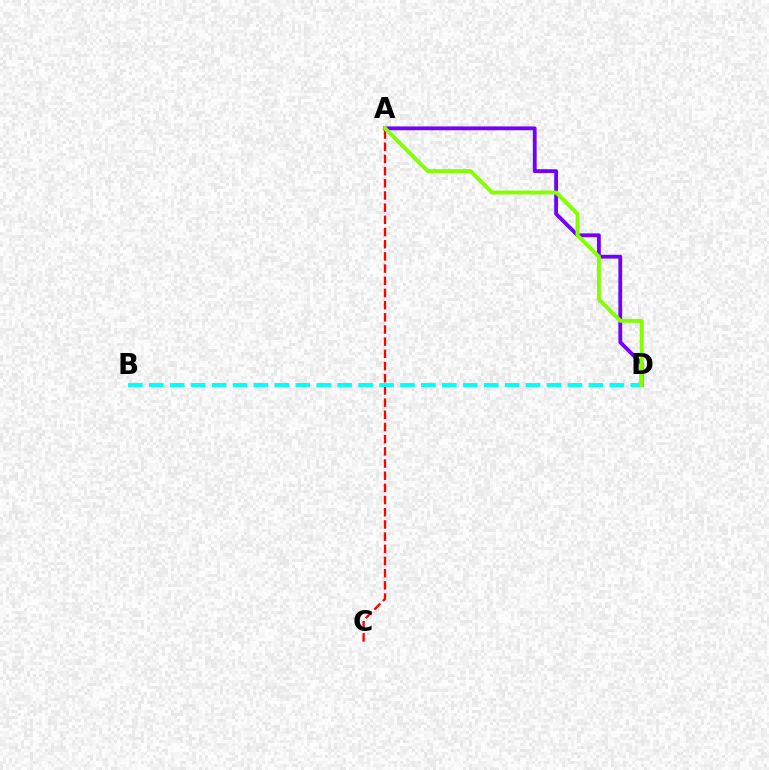{('A', 'D'): [{'color': '#7200ff', 'line_style': 'solid', 'thickness': 2.75}, {'color': '#84ff00', 'line_style': 'solid', 'thickness': 2.82}], ('A', 'C'): [{'color': '#ff0000', 'line_style': 'dashed', 'thickness': 1.66}], ('B', 'D'): [{'color': '#00fff6', 'line_style': 'dashed', 'thickness': 2.84}]}